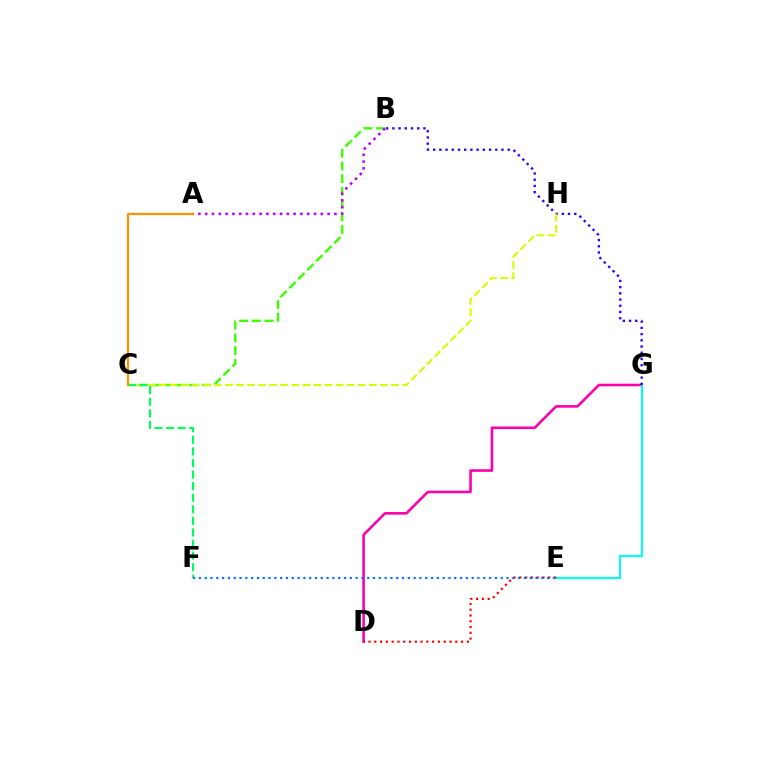{('D', 'G'): [{'color': '#ff00ac', 'line_style': 'solid', 'thickness': 1.88}], ('E', 'G'): [{'color': '#00fff6', 'line_style': 'solid', 'thickness': 1.53}], ('B', 'G'): [{'color': '#2500ff', 'line_style': 'dotted', 'thickness': 1.69}], ('B', 'C'): [{'color': '#3dff00', 'line_style': 'dashed', 'thickness': 1.73}], ('C', 'H'): [{'color': '#d1ff00', 'line_style': 'dashed', 'thickness': 1.5}], ('C', 'F'): [{'color': '#00ff5c', 'line_style': 'dashed', 'thickness': 1.57}], ('A', 'B'): [{'color': '#b900ff', 'line_style': 'dotted', 'thickness': 1.85}], ('A', 'C'): [{'color': '#ff9400', 'line_style': 'solid', 'thickness': 1.62}], ('D', 'E'): [{'color': '#ff0000', 'line_style': 'dotted', 'thickness': 1.57}], ('E', 'F'): [{'color': '#0074ff', 'line_style': 'dotted', 'thickness': 1.58}]}